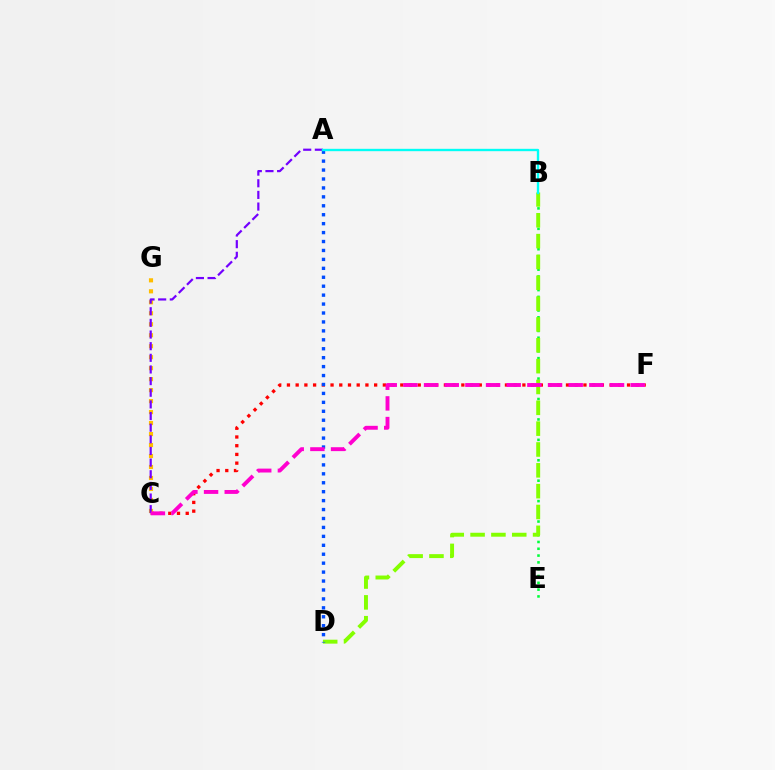{('B', 'E'): [{'color': '#00ff39', 'line_style': 'dotted', 'thickness': 1.85}], ('C', 'F'): [{'color': '#ff0000', 'line_style': 'dotted', 'thickness': 2.37}, {'color': '#ff00cf', 'line_style': 'dashed', 'thickness': 2.81}], ('B', 'D'): [{'color': '#84ff00', 'line_style': 'dashed', 'thickness': 2.83}], ('C', 'G'): [{'color': '#ffbd00', 'line_style': 'dotted', 'thickness': 2.98}], ('A', 'C'): [{'color': '#7200ff', 'line_style': 'dashed', 'thickness': 1.58}], ('A', 'D'): [{'color': '#004bff', 'line_style': 'dotted', 'thickness': 2.43}], ('A', 'B'): [{'color': '#00fff6', 'line_style': 'solid', 'thickness': 1.7}]}